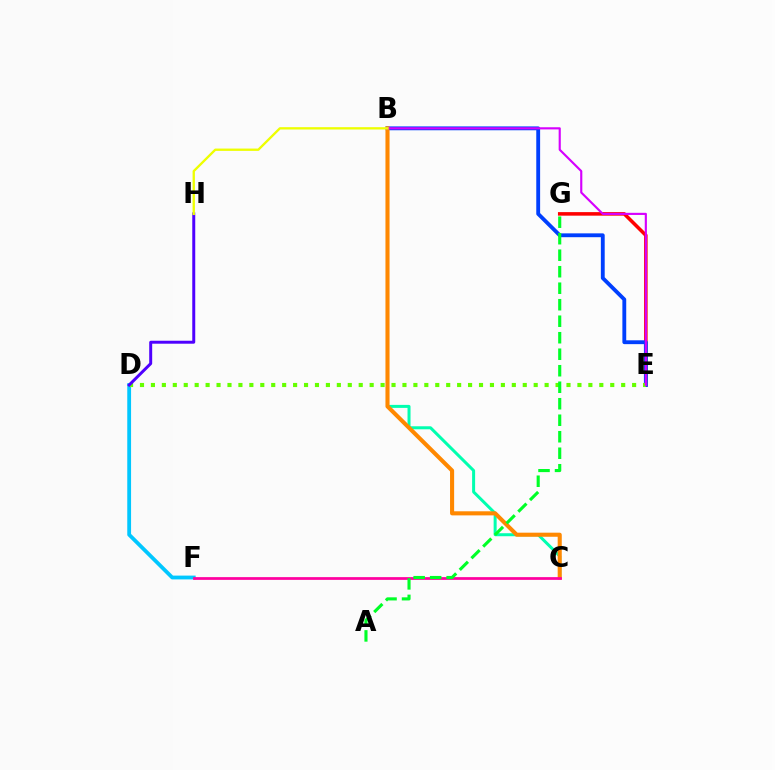{('B', 'C'): [{'color': '#00ffaf', 'line_style': 'solid', 'thickness': 2.16}, {'color': '#ff8800', 'line_style': 'solid', 'thickness': 2.94}], ('E', 'G'): [{'color': '#ff0000', 'line_style': 'solid', 'thickness': 2.55}], ('B', 'E'): [{'color': '#003fff', 'line_style': 'solid', 'thickness': 2.77}, {'color': '#d600ff', 'line_style': 'solid', 'thickness': 1.54}], ('D', 'F'): [{'color': '#00c7ff', 'line_style': 'solid', 'thickness': 2.74}], ('D', 'E'): [{'color': '#66ff00', 'line_style': 'dotted', 'thickness': 2.97}], ('D', 'H'): [{'color': '#4f00ff', 'line_style': 'solid', 'thickness': 2.14}], ('C', 'F'): [{'color': '#ff00a0', 'line_style': 'solid', 'thickness': 1.98}], ('A', 'G'): [{'color': '#00ff27', 'line_style': 'dashed', 'thickness': 2.24}], ('B', 'H'): [{'color': '#eeff00', 'line_style': 'solid', 'thickness': 1.67}]}